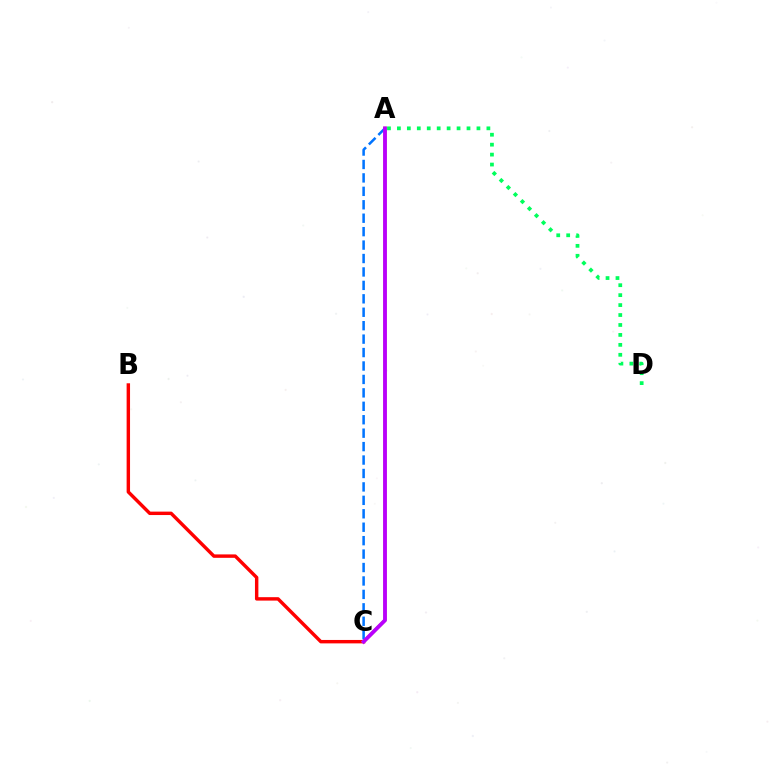{('B', 'C'): [{'color': '#ff0000', 'line_style': 'solid', 'thickness': 2.46}], ('A', 'C'): [{'color': '#d1ff00', 'line_style': 'solid', 'thickness': 2.38}, {'color': '#0074ff', 'line_style': 'dashed', 'thickness': 1.83}, {'color': '#b900ff', 'line_style': 'solid', 'thickness': 2.76}], ('A', 'D'): [{'color': '#00ff5c', 'line_style': 'dotted', 'thickness': 2.7}]}